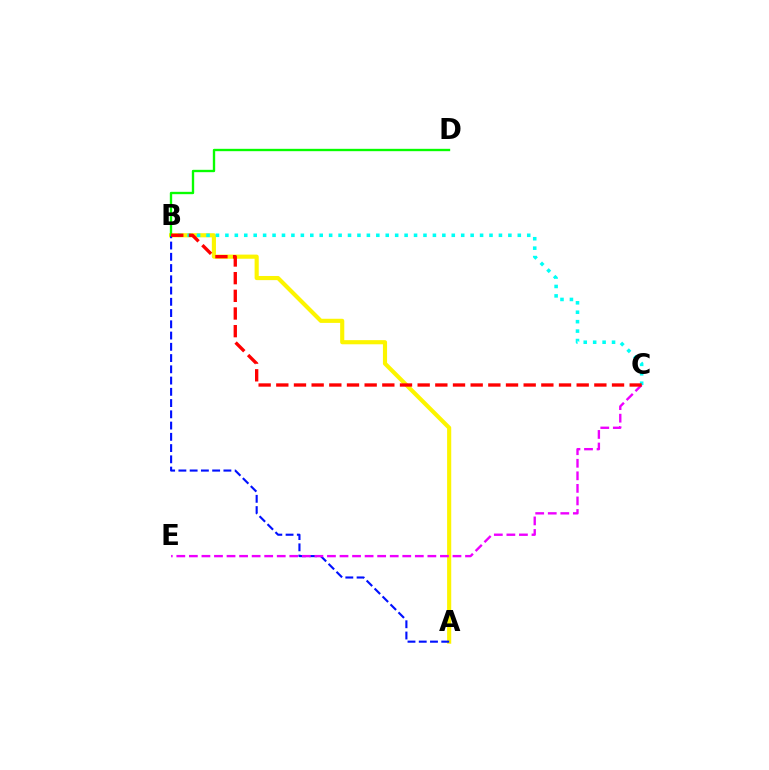{('A', 'B'): [{'color': '#fcf500', 'line_style': 'solid', 'thickness': 2.98}, {'color': '#0010ff', 'line_style': 'dashed', 'thickness': 1.53}], ('B', 'C'): [{'color': '#00fff6', 'line_style': 'dotted', 'thickness': 2.56}, {'color': '#ff0000', 'line_style': 'dashed', 'thickness': 2.4}], ('B', 'D'): [{'color': '#08ff00', 'line_style': 'solid', 'thickness': 1.7}], ('C', 'E'): [{'color': '#ee00ff', 'line_style': 'dashed', 'thickness': 1.71}]}